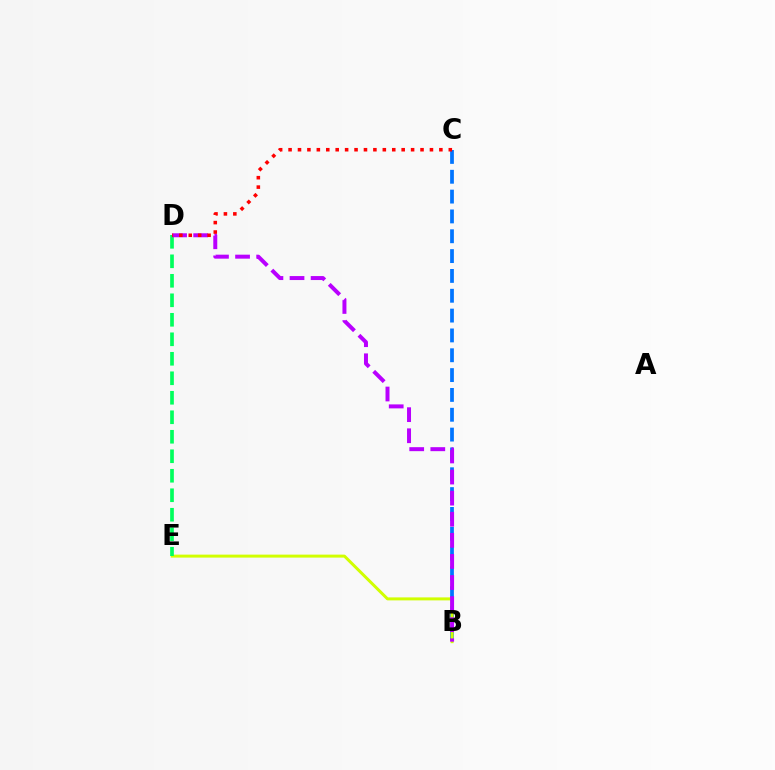{('B', 'C'): [{'color': '#0074ff', 'line_style': 'dashed', 'thickness': 2.69}], ('B', 'E'): [{'color': '#d1ff00', 'line_style': 'solid', 'thickness': 2.15}], ('D', 'E'): [{'color': '#00ff5c', 'line_style': 'dashed', 'thickness': 2.65}], ('B', 'D'): [{'color': '#b900ff', 'line_style': 'dashed', 'thickness': 2.87}], ('C', 'D'): [{'color': '#ff0000', 'line_style': 'dotted', 'thickness': 2.56}]}